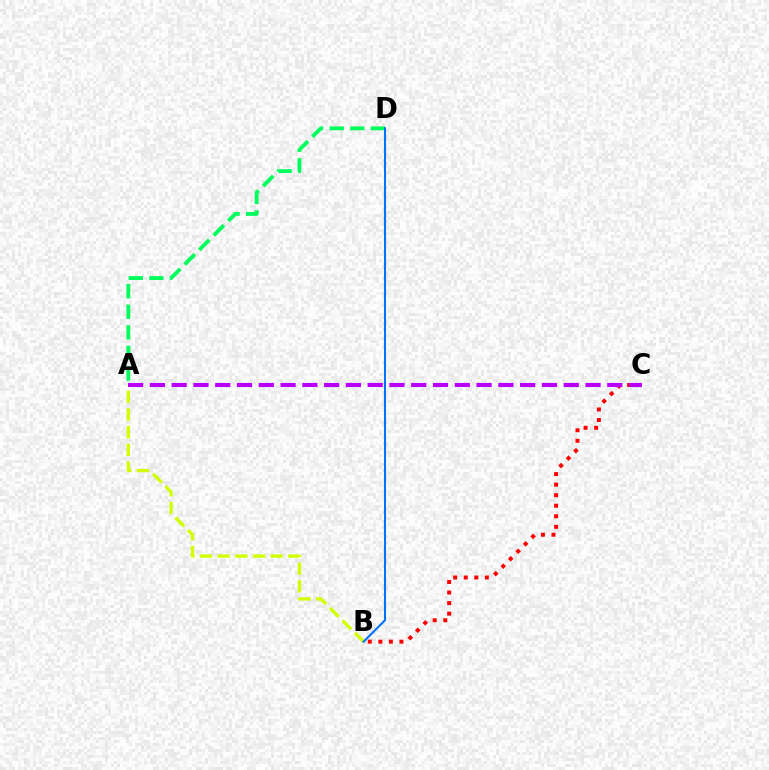{('A', 'B'): [{'color': '#d1ff00', 'line_style': 'dashed', 'thickness': 2.4}], ('A', 'D'): [{'color': '#00ff5c', 'line_style': 'dashed', 'thickness': 2.79}], ('B', 'D'): [{'color': '#0074ff', 'line_style': 'solid', 'thickness': 1.5}], ('B', 'C'): [{'color': '#ff0000', 'line_style': 'dotted', 'thickness': 2.86}], ('A', 'C'): [{'color': '#b900ff', 'line_style': 'dashed', 'thickness': 2.96}]}